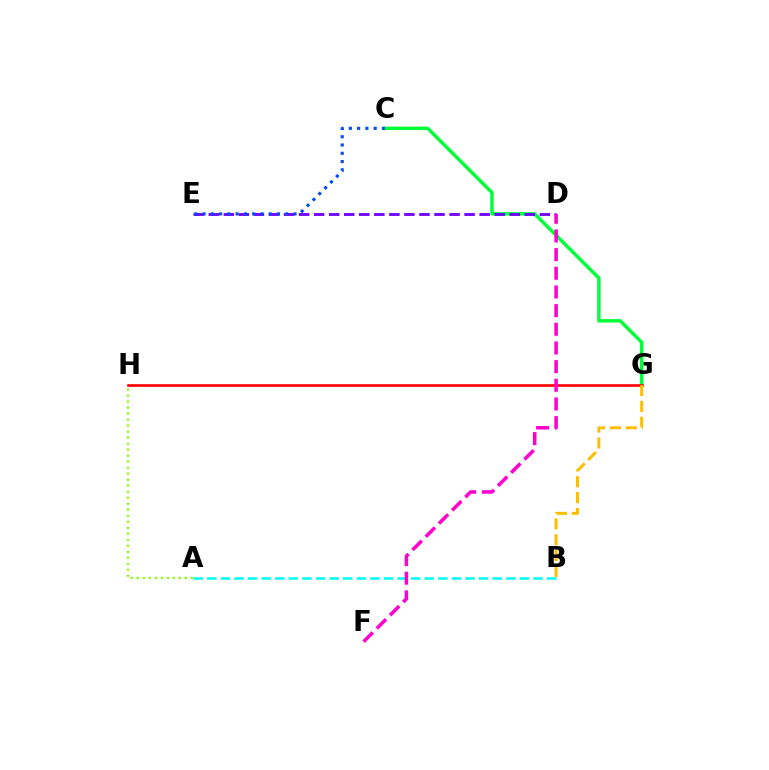{('A', 'H'): [{'color': '#84ff00', 'line_style': 'dotted', 'thickness': 1.63}], ('C', 'G'): [{'color': '#00ff39', 'line_style': 'solid', 'thickness': 2.49}], ('D', 'E'): [{'color': '#7200ff', 'line_style': 'dashed', 'thickness': 2.04}], ('A', 'B'): [{'color': '#00fff6', 'line_style': 'dashed', 'thickness': 1.85}], ('C', 'E'): [{'color': '#004bff', 'line_style': 'dotted', 'thickness': 2.25}], ('G', 'H'): [{'color': '#ff0000', 'line_style': 'solid', 'thickness': 1.9}], ('B', 'G'): [{'color': '#ffbd00', 'line_style': 'dashed', 'thickness': 2.16}], ('D', 'F'): [{'color': '#ff00cf', 'line_style': 'dashed', 'thickness': 2.54}]}